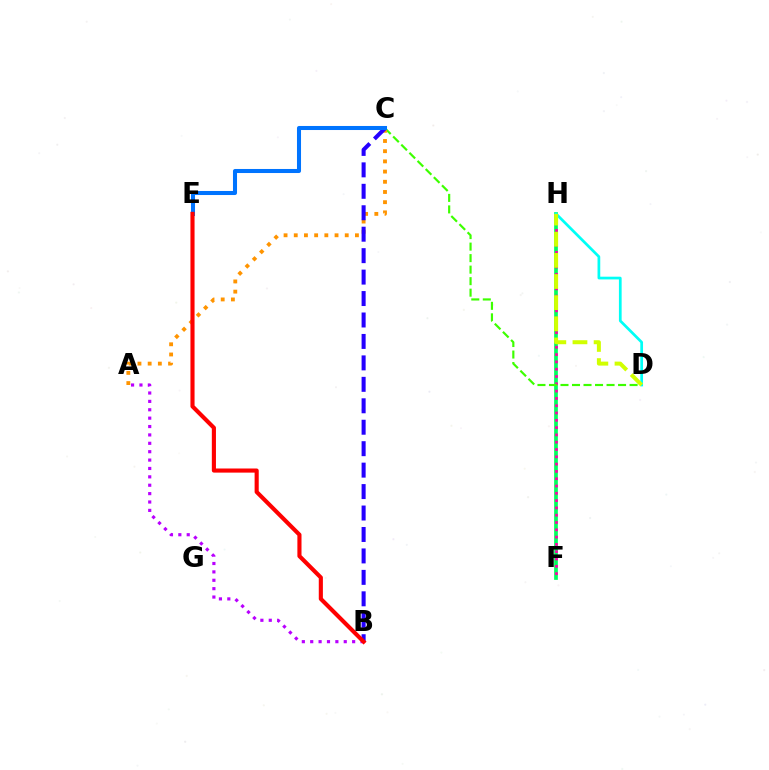{('F', 'H'): [{'color': '#00ff5c', 'line_style': 'solid', 'thickness': 2.67}, {'color': '#ff00ac', 'line_style': 'dotted', 'thickness': 1.98}], ('C', 'D'): [{'color': '#3dff00', 'line_style': 'dashed', 'thickness': 1.56}], ('D', 'H'): [{'color': '#00fff6', 'line_style': 'solid', 'thickness': 1.96}, {'color': '#d1ff00', 'line_style': 'dashed', 'thickness': 2.87}], ('A', 'C'): [{'color': '#ff9400', 'line_style': 'dotted', 'thickness': 2.77}], ('B', 'C'): [{'color': '#2500ff', 'line_style': 'dashed', 'thickness': 2.91}], ('A', 'B'): [{'color': '#b900ff', 'line_style': 'dotted', 'thickness': 2.28}], ('C', 'E'): [{'color': '#0074ff', 'line_style': 'solid', 'thickness': 2.91}], ('B', 'E'): [{'color': '#ff0000', 'line_style': 'solid', 'thickness': 2.97}]}